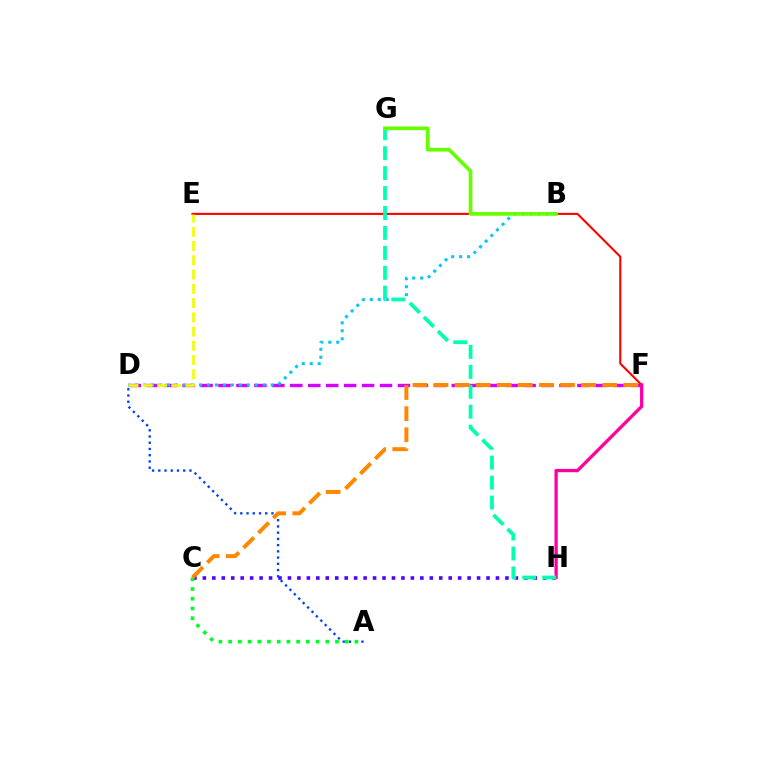{('C', 'H'): [{'color': '#4f00ff', 'line_style': 'dotted', 'thickness': 2.57}], ('A', 'D'): [{'color': '#003fff', 'line_style': 'dotted', 'thickness': 1.69}], ('D', 'F'): [{'color': '#d600ff', 'line_style': 'dashed', 'thickness': 2.44}], ('B', 'D'): [{'color': '#00c7ff', 'line_style': 'dotted', 'thickness': 2.17}], ('E', 'F'): [{'color': '#ff0000', 'line_style': 'solid', 'thickness': 1.51}], ('F', 'H'): [{'color': '#ff00a0', 'line_style': 'solid', 'thickness': 2.37}], ('G', 'H'): [{'color': '#00ffaf', 'line_style': 'dashed', 'thickness': 2.71}], ('A', 'C'): [{'color': '#00ff27', 'line_style': 'dotted', 'thickness': 2.64}], ('D', 'E'): [{'color': '#eeff00', 'line_style': 'dashed', 'thickness': 1.94}], ('C', 'F'): [{'color': '#ff8800', 'line_style': 'dashed', 'thickness': 2.86}], ('B', 'G'): [{'color': '#66ff00', 'line_style': 'solid', 'thickness': 2.65}]}